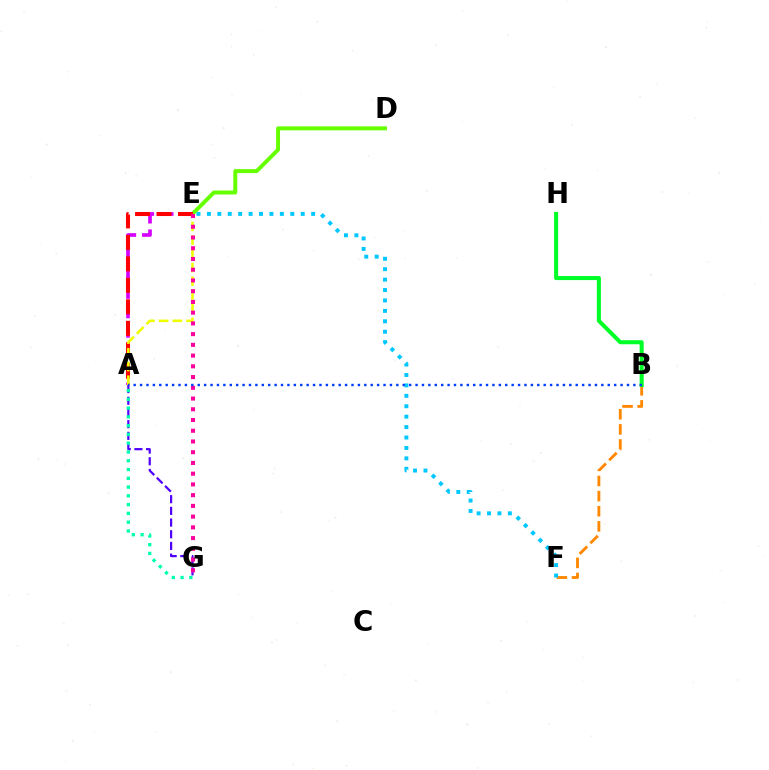{('D', 'E'): [{'color': '#66ff00', 'line_style': 'solid', 'thickness': 2.84}], ('A', 'E'): [{'color': '#d600ff', 'line_style': 'dashed', 'thickness': 2.64}, {'color': '#ff0000', 'line_style': 'dashed', 'thickness': 2.92}, {'color': '#eeff00', 'line_style': 'dashed', 'thickness': 1.86}], ('B', 'F'): [{'color': '#ff8800', 'line_style': 'dashed', 'thickness': 2.05}], ('E', 'F'): [{'color': '#00c7ff', 'line_style': 'dotted', 'thickness': 2.83}], ('A', 'G'): [{'color': '#4f00ff', 'line_style': 'dashed', 'thickness': 1.59}, {'color': '#00ffaf', 'line_style': 'dotted', 'thickness': 2.38}], ('B', 'H'): [{'color': '#00ff27', 'line_style': 'solid', 'thickness': 2.92}], ('E', 'G'): [{'color': '#ff00a0', 'line_style': 'dotted', 'thickness': 2.92}], ('A', 'B'): [{'color': '#003fff', 'line_style': 'dotted', 'thickness': 1.74}]}